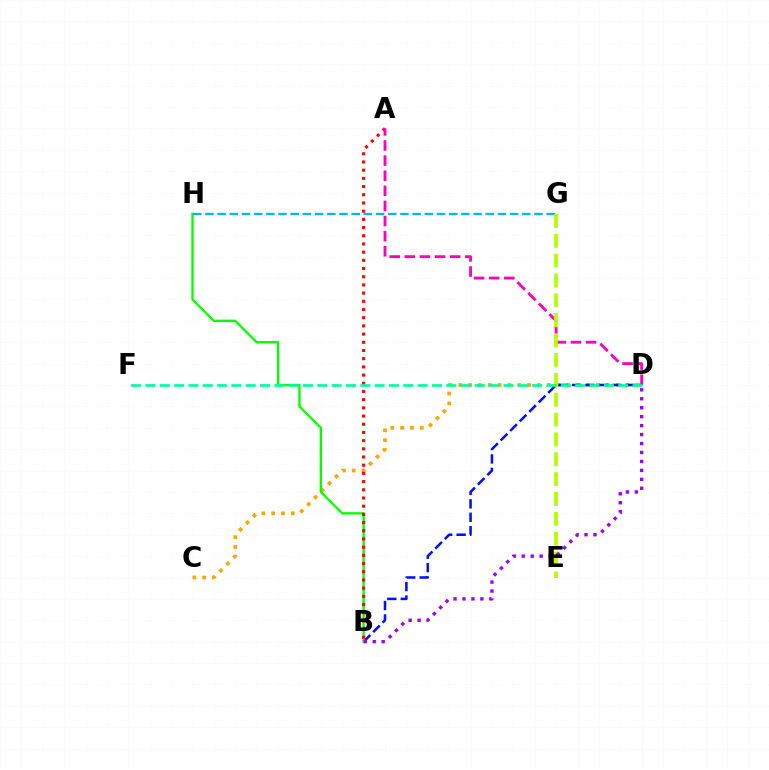{('C', 'D'): [{'color': '#ffa500', 'line_style': 'dotted', 'thickness': 2.67}], ('B', 'D'): [{'color': '#0010ff', 'line_style': 'dashed', 'thickness': 1.83}, {'color': '#9b00ff', 'line_style': 'dotted', 'thickness': 2.43}], ('B', 'H'): [{'color': '#08ff00', 'line_style': 'solid', 'thickness': 1.7}], ('G', 'H'): [{'color': '#00b5ff', 'line_style': 'dashed', 'thickness': 1.66}], ('A', 'B'): [{'color': '#ff0000', 'line_style': 'dotted', 'thickness': 2.23}], ('A', 'D'): [{'color': '#ff00bd', 'line_style': 'dashed', 'thickness': 2.05}], ('E', 'G'): [{'color': '#b3ff00', 'line_style': 'dashed', 'thickness': 2.7}], ('D', 'F'): [{'color': '#00ff9d', 'line_style': 'dashed', 'thickness': 1.95}]}